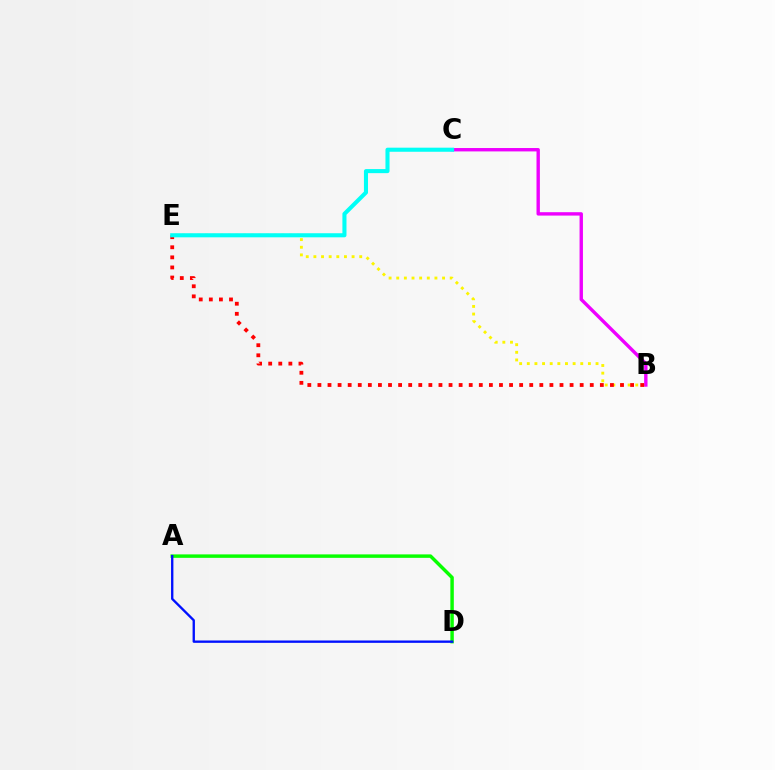{('B', 'E'): [{'color': '#fcf500', 'line_style': 'dotted', 'thickness': 2.08}, {'color': '#ff0000', 'line_style': 'dotted', 'thickness': 2.74}], ('B', 'C'): [{'color': '#ee00ff', 'line_style': 'solid', 'thickness': 2.44}], ('C', 'E'): [{'color': '#00fff6', 'line_style': 'solid', 'thickness': 2.94}], ('A', 'D'): [{'color': '#08ff00', 'line_style': 'solid', 'thickness': 2.48}, {'color': '#0010ff', 'line_style': 'solid', 'thickness': 1.69}]}